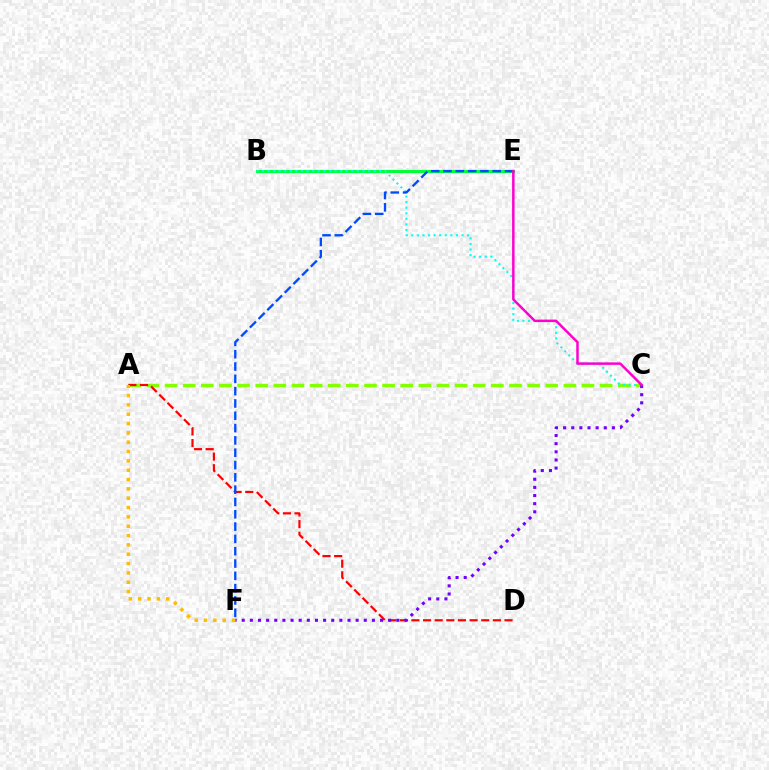{('B', 'E'): [{'color': '#00ff39', 'line_style': 'solid', 'thickness': 2.28}], ('A', 'C'): [{'color': '#84ff00', 'line_style': 'dashed', 'thickness': 2.46}], ('B', 'C'): [{'color': '#00fff6', 'line_style': 'dotted', 'thickness': 1.52}], ('A', 'D'): [{'color': '#ff0000', 'line_style': 'dashed', 'thickness': 1.58}], ('C', 'F'): [{'color': '#7200ff', 'line_style': 'dotted', 'thickness': 2.21}], ('E', 'F'): [{'color': '#004bff', 'line_style': 'dashed', 'thickness': 1.67}], ('A', 'F'): [{'color': '#ffbd00', 'line_style': 'dotted', 'thickness': 2.54}], ('C', 'E'): [{'color': '#ff00cf', 'line_style': 'solid', 'thickness': 1.79}]}